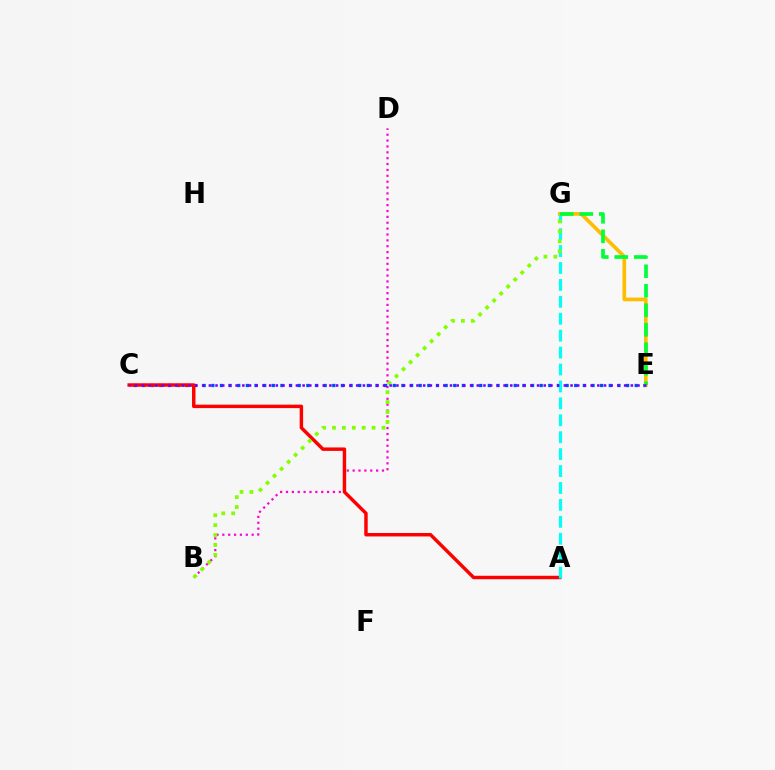{('B', 'D'): [{'color': '#ff00cf', 'line_style': 'dotted', 'thickness': 1.59}], ('C', 'E'): [{'color': '#004bff', 'line_style': 'dotted', 'thickness': 2.35}, {'color': '#7200ff', 'line_style': 'dotted', 'thickness': 1.82}], ('A', 'C'): [{'color': '#ff0000', 'line_style': 'solid', 'thickness': 2.48}], ('E', 'G'): [{'color': '#ffbd00', 'line_style': 'solid', 'thickness': 2.65}, {'color': '#00ff39', 'line_style': 'dashed', 'thickness': 2.65}], ('A', 'G'): [{'color': '#00fff6', 'line_style': 'dashed', 'thickness': 2.3}], ('B', 'G'): [{'color': '#84ff00', 'line_style': 'dotted', 'thickness': 2.69}]}